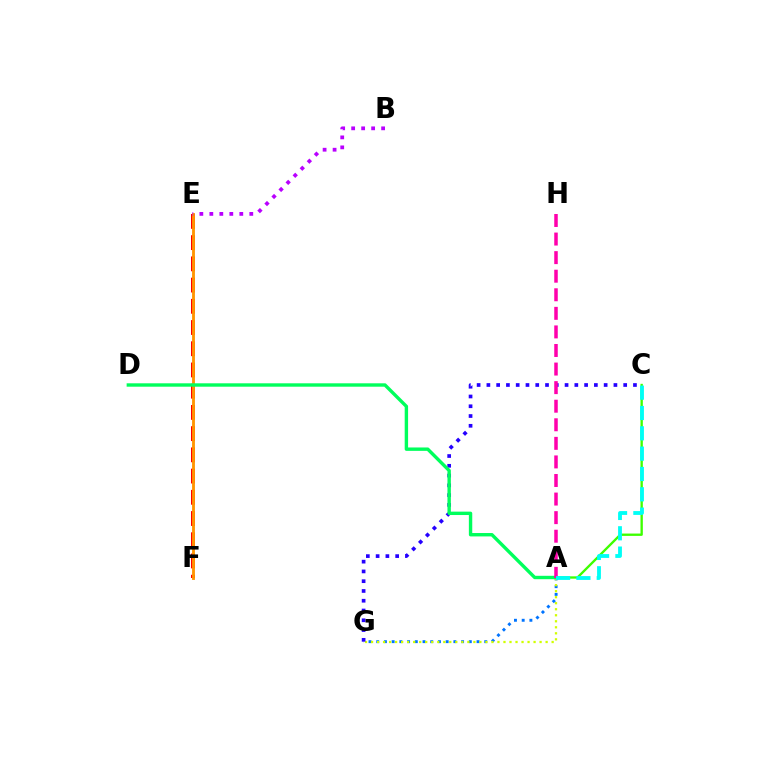{('A', 'G'): [{'color': '#0074ff', 'line_style': 'dotted', 'thickness': 2.1}, {'color': '#d1ff00', 'line_style': 'dotted', 'thickness': 1.64}], ('A', 'C'): [{'color': '#3dff00', 'line_style': 'solid', 'thickness': 1.68}, {'color': '#00fff6', 'line_style': 'dashed', 'thickness': 2.76}], ('E', 'F'): [{'color': '#ff0000', 'line_style': 'dashed', 'thickness': 2.88}, {'color': '#ff9400', 'line_style': 'solid', 'thickness': 2.05}], ('C', 'G'): [{'color': '#2500ff', 'line_style': 'dotted', 'thickness': 2.65}], ('B', 'E'): [{'color': '#b900ff', 'line_style': 'dotted', 'thickness': 2.71}], ('A', 'D'): [{'color': '#00ff5c', 'line_style': 'solid', 'thickness': 2.44}], ('A', 'H'): [{'color': '#ff00ac', 'line_style': 'dashed', 'thickness': 2.52}]}